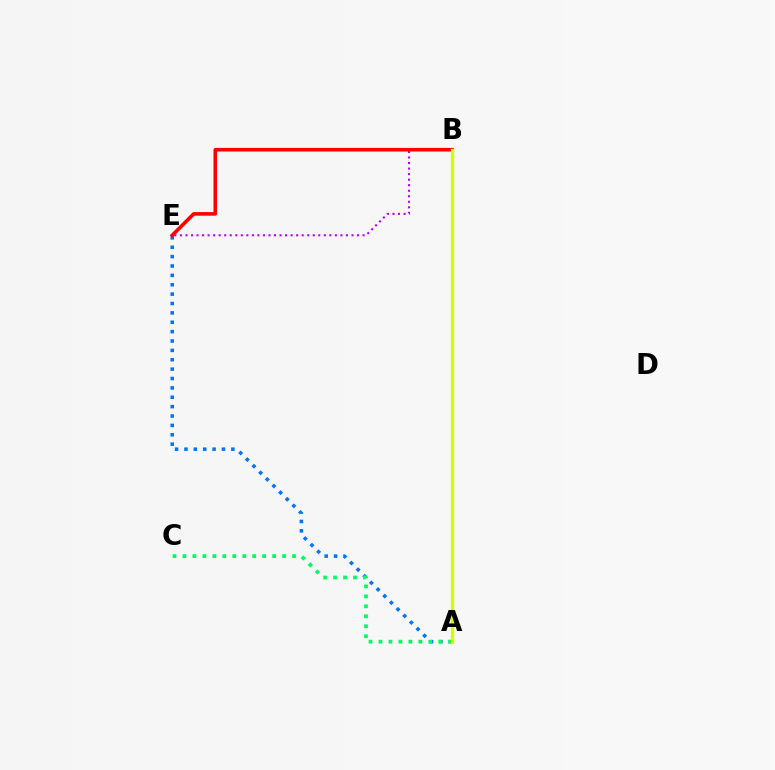{('A', 'E'): [{'color': '#0074ff', 'line_style': 'dotted', 'thickness': 2.55}], ('A', 'C'): [{'color': '#00ff5c', 'line_style': 'dotted', 'thickness': 2.71}], ('B', 'E'): [{'color': '#b900ff', 'line_style': 'dotted', 'thickness': 1.5}, {'color': '#ff0000', 'line_style': 'solid', 'thickness': 2.6}], ('A', 'B'): [{'color': '#d1ff00', 'line_style': 'solid', 'thickness': 2.42}]}